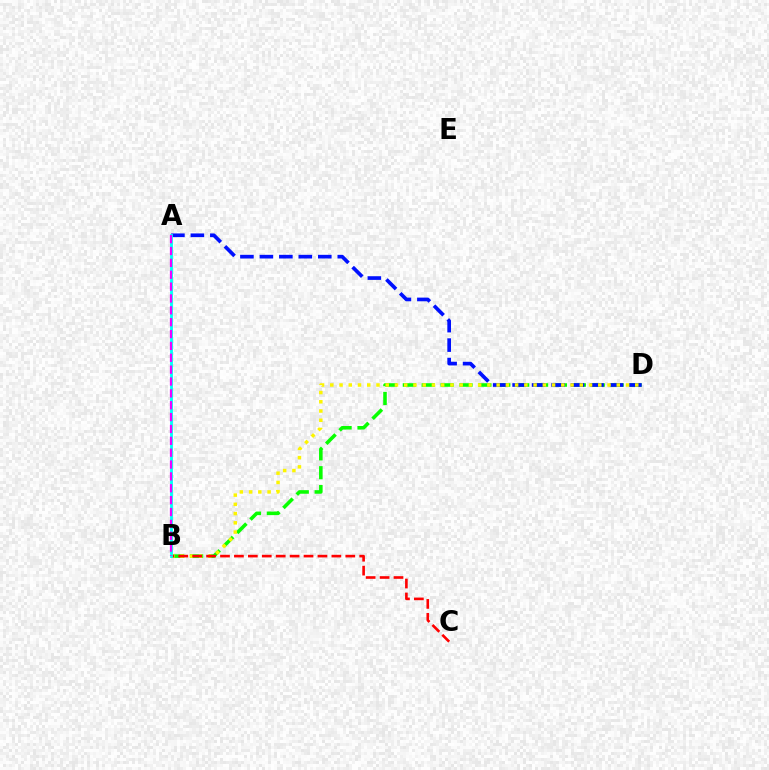{('B', 'D'): [{'color': '#08ff00', 'line_style': 'dashed', 'thickness': 2.57}, {'color': '#fcf500', 'line_style': 'dotted', 'thickness': 2.51}], ('A', 'D'): [{'color': '#0010ff', 'line_style': 'dashed', 'thickness': 2.64}], ('B', 'C'): [{'color': '#ff0000', 'line_style': 'dashed', 'thickness': 1.89}], ('A', 'B'): [{'color': '#00fff6', 'line_style': 'solid', 'thickness': 2.03}, {'color': '#ee00ff', 'line_style': 'dashed', 'thickness': 1.61}]}